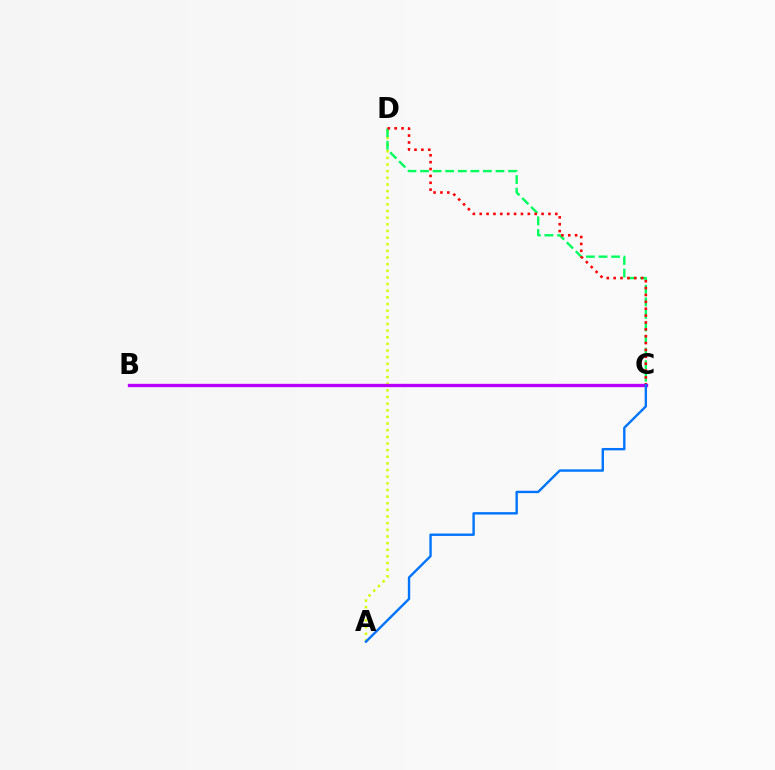{('A', 'D'): [{'color': '#d1ff00', 'line_style': 'dotted', 'thickness': 1.8}], ('C', 'D'): [{'color': '#00ff5c', 'line_style': 'dashed', 'thickness': 1.71}, {'color': '#ff0000', 'line_style': 'dotted', 'thickness': 1.87}], ('B', 'C'): [{'color': '#b900ff', 'line_style': 'solid', 'thickness': 2.39}], ('A', 'C'): [{'color': '#0074ff', 'line_style': 'solid', 'thickness': 1.72}]}